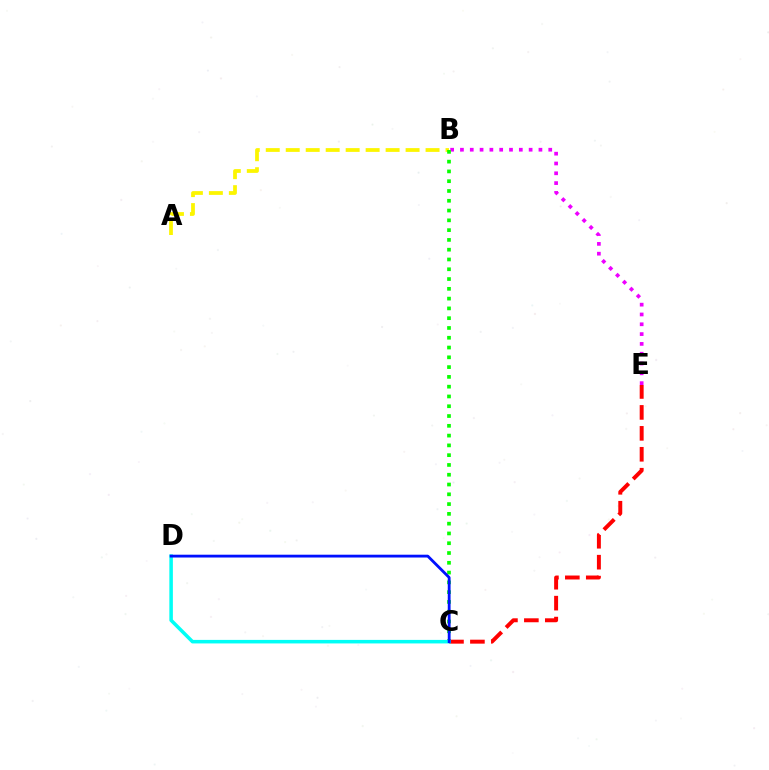{('A', 'B'): [{'color': '#fcf500', 'line_style': 'dashed', 'thickness': 2.71}], ('B', 'E'): [{'color': '#ee00ff', 'line_style': 'dotted', 'thickness': 2.67}], ('B', 'C'): [{'color': '#08ff00', 'line_style': 'dotted', 'thickness': 2.66}], ('C', 'E'): [{'color': '#ff0000', 'line_style': 'dashed', 'thickness': 2.84}], ('C', 'D'): [{'color': '#00fff6', 'line_style': 'solid', 'thickness': 2.54}, {'color': '#0010ff', 'line_style': 'solid', 'thickness': 2.03}]}